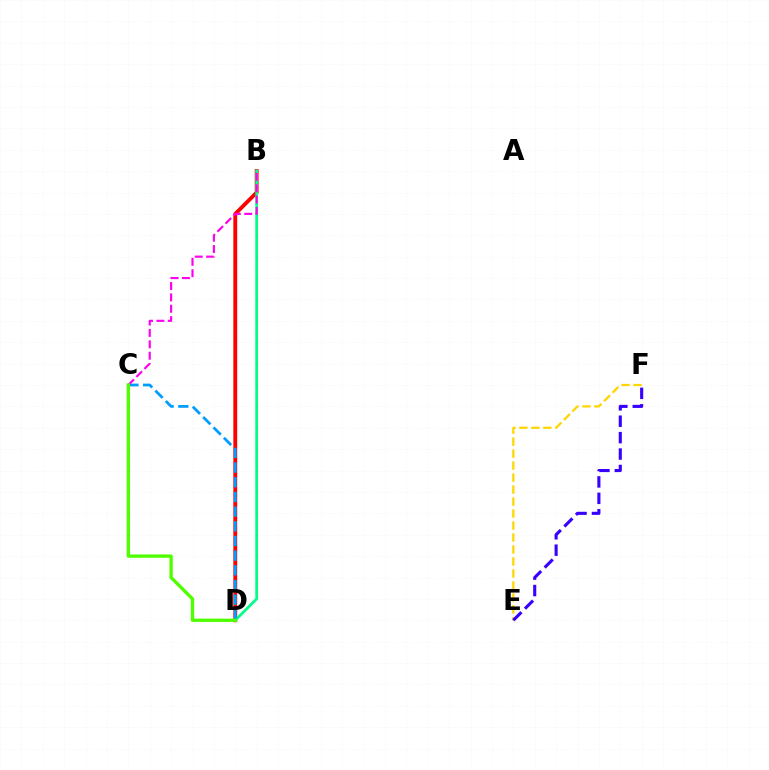{('B', 'D'): [{'color': '#ff0000', 'line_style': 'solid', 'thickness': 2.78}, {'color': '#00ff86', 'line_style': 'solid', 'thickness': 1.98}], ('C', 'D'): [{'color': '#009eff', 'line_style': 'dashed', 'thickness': 1.99}, {'color': '#4fff00', 'line_style': 'solid', 'thickness': 2.41}], ('B', 'C'): [{'color': '#ff00ed', 'line_style': 'dashed', 'thickness': 1.55}], ('E', 'F'): [{'color': '#ffd500', 'line_style': 'dashed', 'thickness': 1.63}, {'color': '#3700ff', 'line_style': 'dashed', 'thickness': 2.23}]}